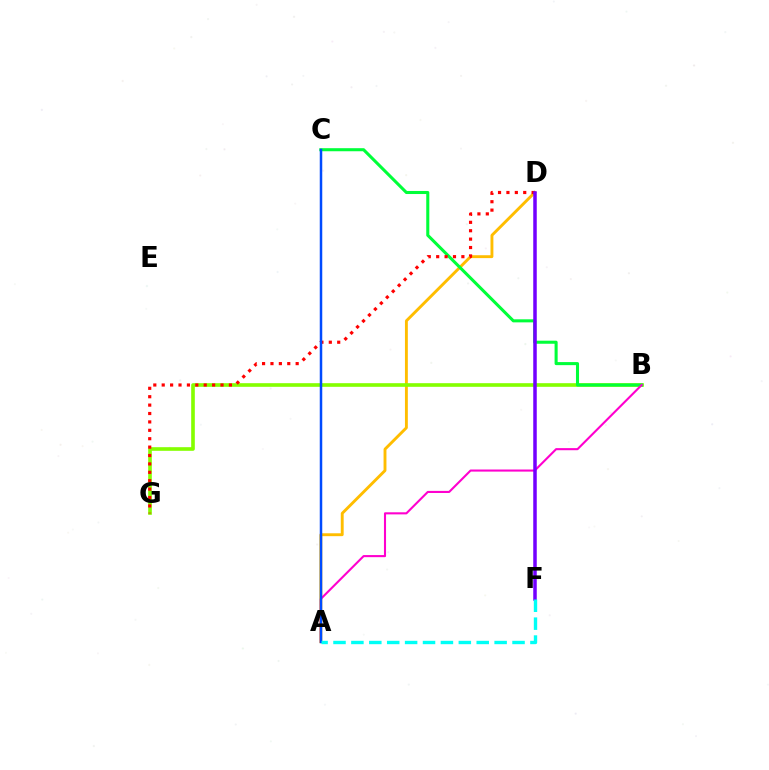{('A', 'D'): [{'color': '#ffbd00', 'line_style': 'solid', 'thickness': 2.08}], ('B', 'G'): [{'color': '#84ff00', 'line_style': 'solid', 'thickness': 2.61}], ('B', 'C'): [{'color': '#00ff39', 'line_style': 'solid', 'thickness': 2.2}], ('D', 'G'): [{'color': '#ff0000', 'line_style': 'dotted', 'thickness': 2.28}], ('A', 'B'): [{'color': '#ff00cf', 'line_style': 'solid', 'thickness': 1.51}], ('A', 'C'): [{'color': '#004bff', 'line_style': 'solid', 'thickness': 1.8}], ('D', 'F'): [{'color': '#7200ff', 'line_style': 'solid', 'thickness': 2.53}], ('A', 'F'): [{'color': '#00fff6', 'line_style': 'dashed', 'thickness': 2.43}]}